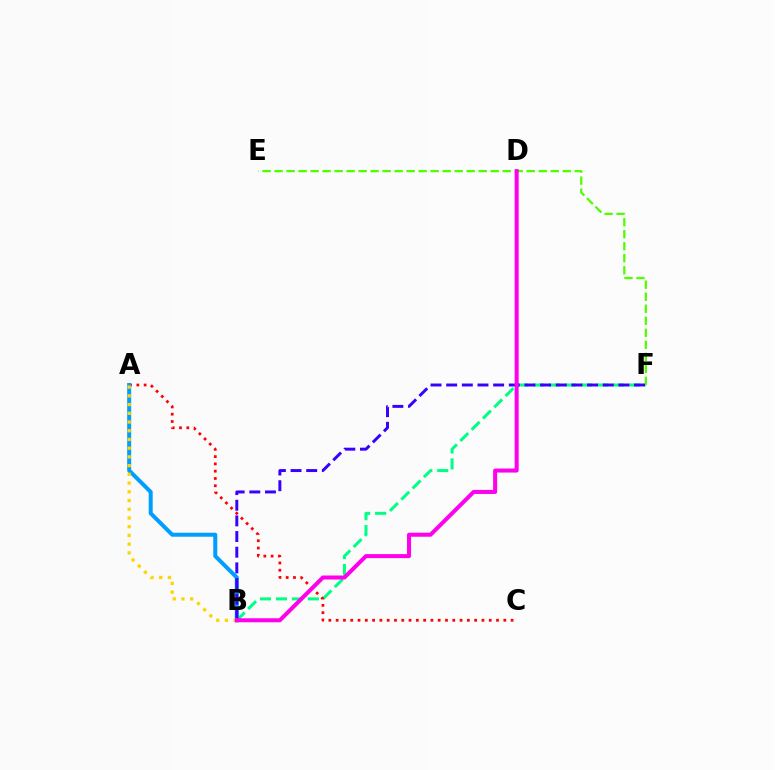{('B', 'F'): [{'color': '#00ff86', 'line_style': 'dashed', 'thickness': 2.17}, {'color': '#3700ff', 'line_style': 'dashed', 'thickness': 2.13}], ('E', 'F'): [{'color': '#4fff00', 'line_style': 'dashed', 'thickness': 1.63}], ('A', 'C'): [{'color': '#ff0000', 'line_style': 'dotted', 'thickness': 1.98}], ('A', 'B'): [{'color': '#009eff', 'line_style': 'solid', 'thickness': 2.89}, {'color': '#ffd500', 'line_style': 'dotted', 'thickness': 2.37}], ('B', 'D'): [{'color': '#ff00ed', 'line_style': 'solid', 'thickness': 2.89}]}